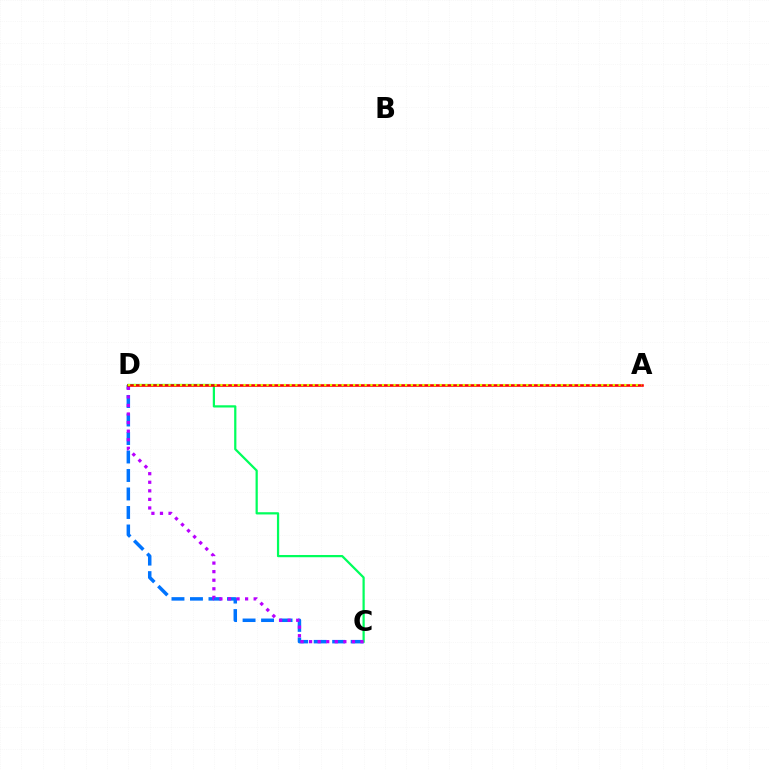{('C', 'D'): [{'color': '#0074ff', 'line_style': 'dashed', 'thickness': 2.51}, {'color': '#00ff5c', 'line_style': 'solid', 'thickness': 1.61}, {'color': '#b900ff', 'line_style': 'dotted', 'thickness': 2.33}], ('A', 'D'): [{'color': '#ff0000', 'line_style': 'solid', 'thickness': 1.86}, {'color': '#d1ff00', 'line_style': 'dotted', 'thickness': 1.57}]}